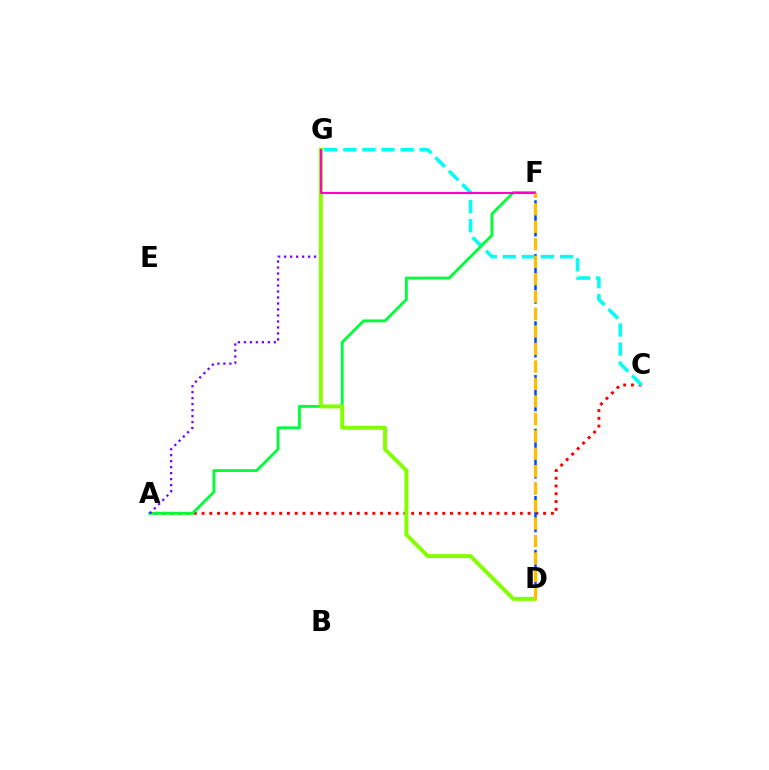{('A', 'C'): [{'color': '#ff0000', 'line_style': 'dotted', 'thickness': 2.11}], ('C', 'G'): [{'color': '#00fff6', 'line_style': 'dashed', 'thickness': 2.59}], ('A', 'F'): [{'color': '#00ff39', 'line_style': 'solid', 'thickness': 2.05}], ('D', 'F'): [{'color': '#004bff', 'line_style': 'dashed', 'thickness': 1.83}, {'color': '#ffbd00', 'line_style': 'dashed', 'thickness': 2.37}], ('A', 'G'): [{'color': '#7200ff', 'line_style': 'dotted', 'thickness': 1.63}], ('D', 'G'): [{'color': '#84ff00', 'line_style': 'solid', 'thickness': 2.84}], ('F', 'G'): [{'color': '#ff00cf', 'line_style': 'solid', 'thickness': 1.56}]}